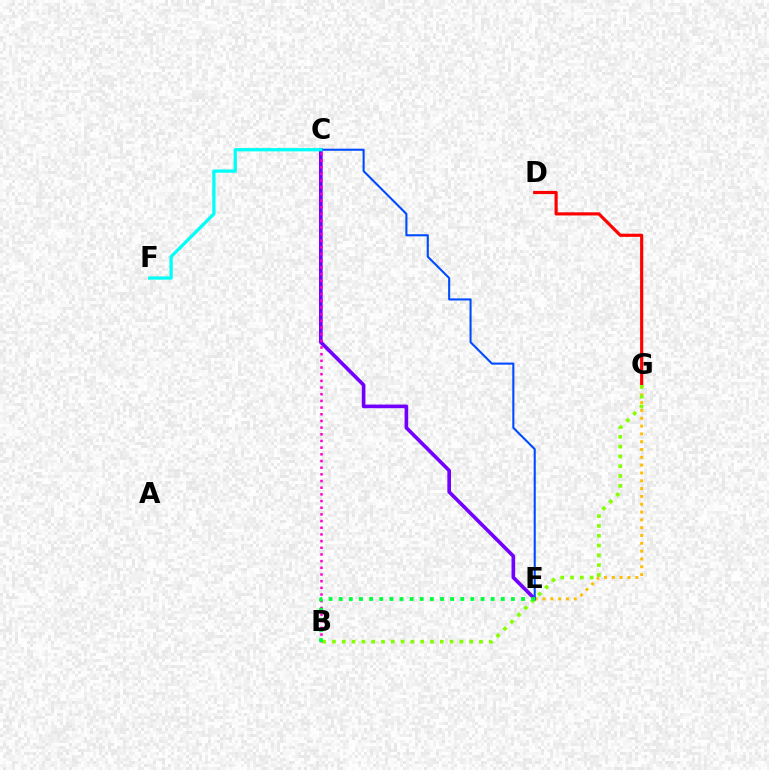{('C', 'E'): [{'color': '#7200ff', 'line_style': 'solid', 'thickness': 2.63}, {'color': '#004bff', 'line_style': 'solid', 'thickness': 1.51}], ('E', 'G'): [{'color': '#ffbd00', 'line_style': 'dotted', 'thickness': 2.12}], ('B', 'C'): [{'color': '#ff00cf', 'line_style': 'dotted', 'thickness': 1.81}], ('D', 'G'): [{'color': '#ff0000', 'line_style': 'solid', 'thickness': 2.27}], ('B', 'G'): [{'color': '#84ff00', 'line_style': 'dotted', 'thickness': 2.66}], ('C', 'F'): [{'color': '#00fff6', 'line_style': 'solid', 'thickness': 2.35}], ('B', 'E'): [{'color': '#00ff39', 'line_style': 'dotted', 'thickness': 2.75}]}